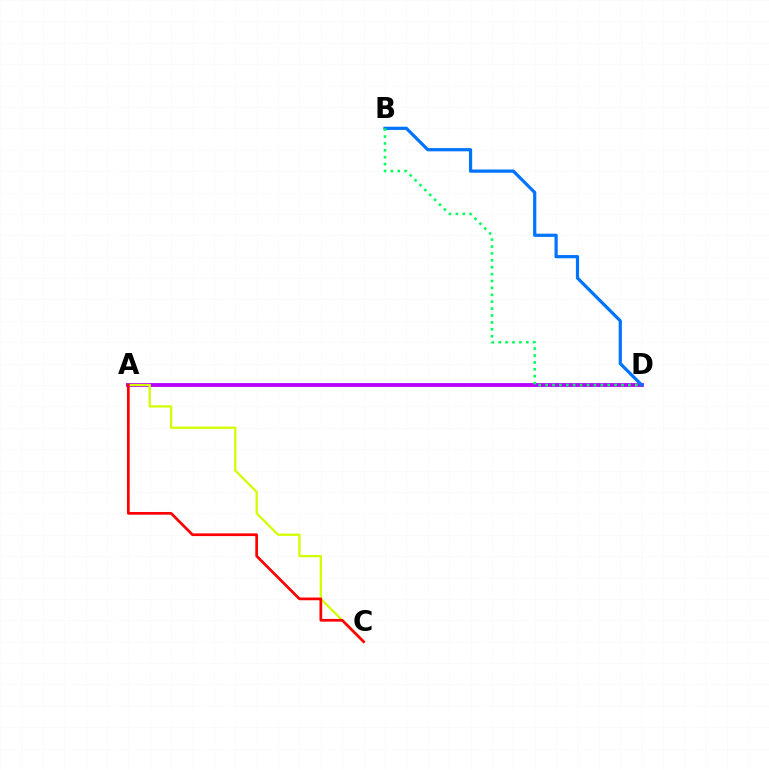{('A', 'D'): [{'color': '#b900ff', 'line_style': 'solid', 'thickness': 2.75}], ('A', 'C'): [{'color': '#d1ff00', 'line_style': 'solid', 'thickness': 1.65}, {'color': '#ff0000', 'line_style': 'solid', 'thickness': 1.96}], ('B', 'D'): [{'color': '#0074ff', 'line_style': 'solid', 'thickness': 2.31}, {'color': '#00ff5c', 'line_style': 'dotted', 'thickness': 1.87}]}